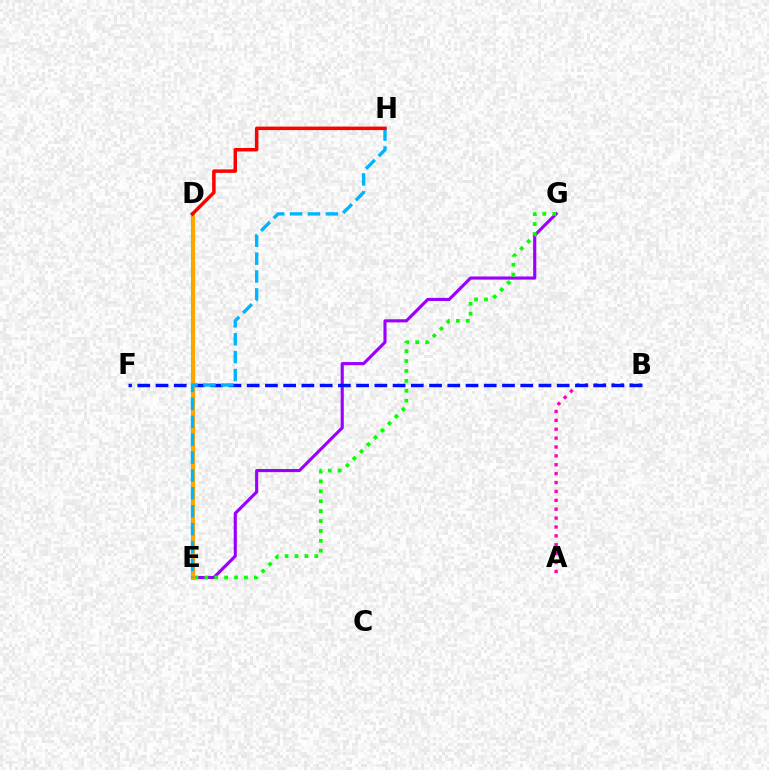{('E', 'G'): [{'color': '#9b00ff', 'line_style': 'solid', 'thickness': 2.25}, {'color': '#08ff00', 'line_style': 'dotted', 'thickness': 2.69}], ('A', 'B'): [{'color': '#ff00bd', 'line_style': 'dotted', 'thickness': 2.42}], ('D', 'E'): [{'color': '#b3ff00', 'line_style': 'solid', 'thickness': 2.6}, {'color': '#00ff9d', 'line_style': 'solid', 'thickness': 2.95}, {'color': '#ffa500', 'line_style': 'solid', 'thickness': 2.16}], ('B', 'F'): [{'color': '#0010ff', 'line_style': 'dashed', 'thickness': 2.48}], ('E', 'H'): [{'color': '#00b5ff', 'line_style': 'dashed', 'thickness': 2.43}], ('D', 'H'): [{'color': '#ff0000', 'line_style': 'solid', 'thickness': 2.5}]}